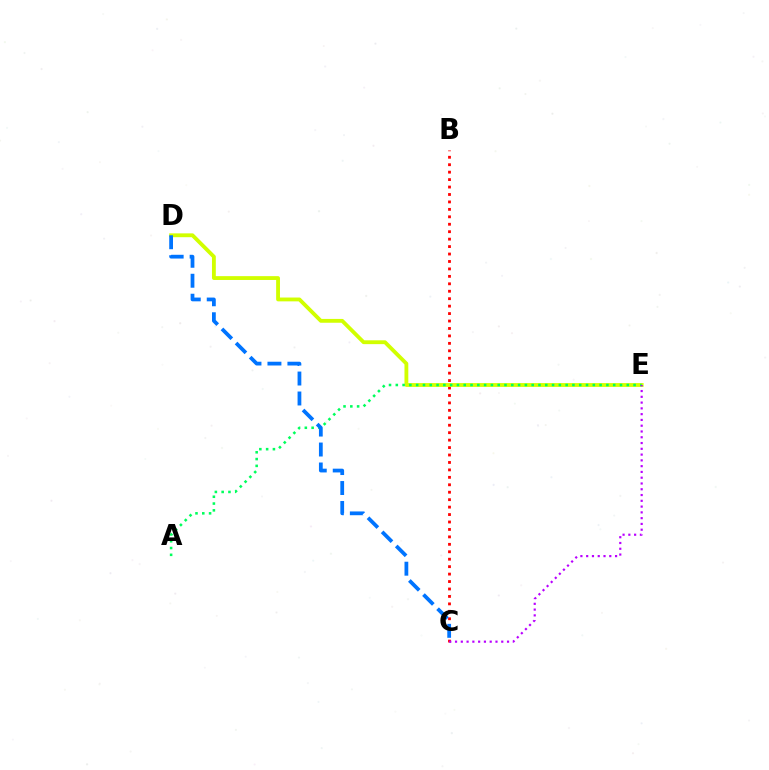{('B', 'C'): [{'color': '#ff0000', 'line_style': 'dotted', 'thickness': 2.02}], ('D', 'E'): [{'color': '#d1ff00', 'line_style': 'solid', 'thickness': 2.76}], ('A', 'E'): [{'color': '#00ff5c', 'line_style': 'dotted', 'thickness': 1.85}], ('C', 'E'): [{'color': '#b900ff', 'line_style': 'dotted', 'thickness': 1.57}], ('C', 'D'): [{'color': '#0074ff', 'line_style': 'dashed', 'thickness': 2.71}]}